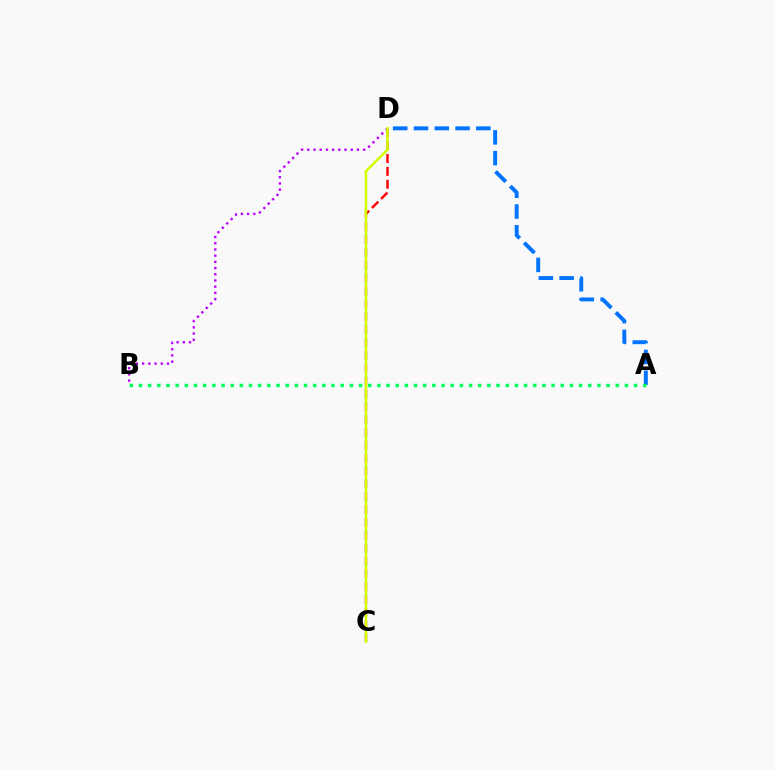{('A', 'D'): [{'color': '#0074ff', 'line_style': 'dashed', 'thickness': 2.82}], ('C', 'D'): [{'color': '#ff0000', 'line_style': 'dashed', 'thickness': 1.75}, {'color': '#d1ff00', 'line_style': 'solid', 'thickness': 1.84}], ('A', 'B'): [{'color': '#00ff5c', 'line_style': 'dotted', 'thickness': 2.49}], ('B', 'D'): [{'color': '#b900ff', 'line_style': 'dotted', 'thickness': 1.69}]}